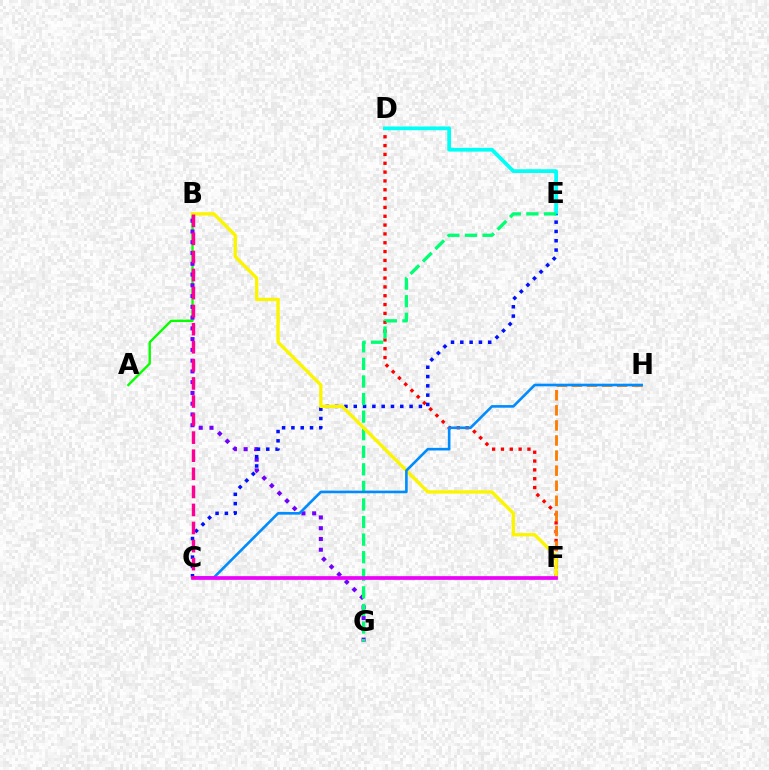{('D', 'F'): [{'color': '#ff0000', 'line_style': 'dotted', 'thickness': 2.4}], ('A', 'B'): [{'color': '#08ff00', 'line_style': 'solid', 'thickness': 1.72}], ('B', 'G'): [{'color': '#7200ff', 'line_style': 'dotted', 'thickness': 2.92}], ('F', 'H'): [{'color': '#ff7c00', 'line_style': 'dashed', 'thickness': 2.05}], ('D', 'E'): [{'color': '#00fff6', 'line_style': 'solid', 'thickness': 2.7}], ('C', 'E'): [{'color': '#0010ff', 'line_style': 'dotted', 'thickness': 2.53}], ('C', 'F'): [{'color': '#84ff00', 'line_style': 'solid', 'thickness': 1.64}, {'color': '#ee00ff', 'line_style': 'solid', 'thickness': 2.64}], ('E', 'G'): [{'color': '#00ff74', 'line_style': 'dashed', 'thickness': 2.39}], ('B', 'F'): [{'color': '#fcf500', 'line_style': 'solid', 'thickness': 2.4}], ('C', 'H'): [{'color': '#008cff', 'line_style': 'solid', 'thickness': 1.89}], ('B', 'C'): [{'color': '#ff0094', 'line_style': 'dashed', 'thickness': 2.45}]}